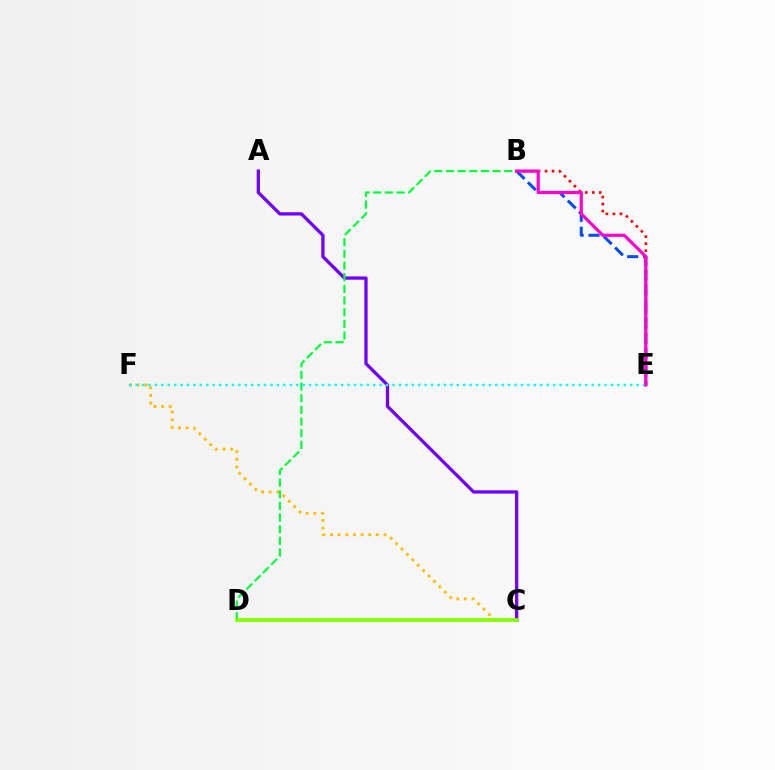{('C', 'F'): [{'color': '#ffbd00', 'line_style': 'dotted', 'thickness': 2.07}], ('A', 'C'): [{'color': '#7200ff', 'line_style': 'solid', 'thickness': 2.36}], ('B', 'E'): [{'color': '#004bff', 'line_style': 'dashed', 'thickness': 2.15}, {'color': '#ff0000', 'line_style': 'dotted', 'thickness': 1.9}, {'color': '#ff00cf', 'line_style': 'solid', 'thickness': 2.31}], ('B', 'D'): [{'color': '#00ff39', 'line_style': 'dashed', 'thickness': 1.58}], ('C', 'D'): [{'color': '#84ff00', 'line_style': 'solid', 'thickness': 2.69}], ('E', 'F'): [{'color': '#00fff6', 'line_style': 'dotted', 'thickness': 1.75}]}